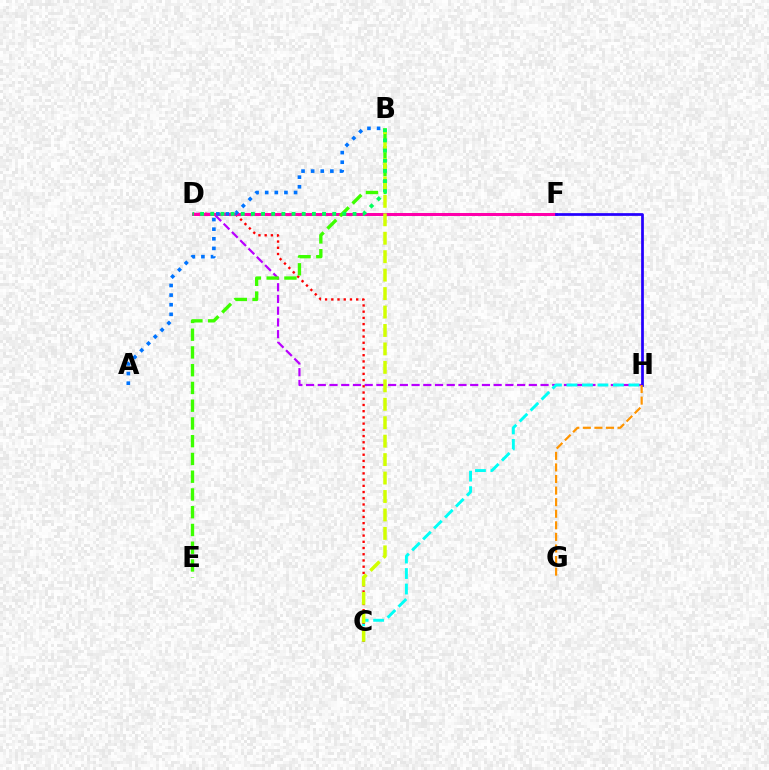{('D', 'H'): [{'color': '#b900ff', 'line_style': 'dashed', 'thickness': 1.59}], ('C', 'H'): [{'color': '#00fff6', 'line_style': 'dashed', 'thickness': 2.1}], ('C', 'D'): [{'color': '#ff0000', 'line_style': 'dotted', 'thickness': 1.69}], ('D', 'F'): [{'color': '#ff00ac', 'line_style': 'solid', 'thickness': 2.17}], ('B', 'E'): [{'color': '#3dff00', 'line_style': 'dashed', 'thickness': 2.41}], ('F', 'H'): [{'color': '#2500ff', 'line_style': 'solid', 'thickness': 1.97}], ('B', 'C'): [{'color': '#d1ff00', 'line_style': 'dashed', 'thickness': 2.51}], ('G', 'H'): [{'color': '#ff9400', 'line_style': 'dashed', 'thickness': 1.57}], ('B', 'D'): [{'color': '#00ff5c', 'line_style': 'dotted', 'thickness': 2.76}], ('A', 'B'): [{'color': '#0074ff', 'line_style': 'dotted', 'thickness': 2.61}]}